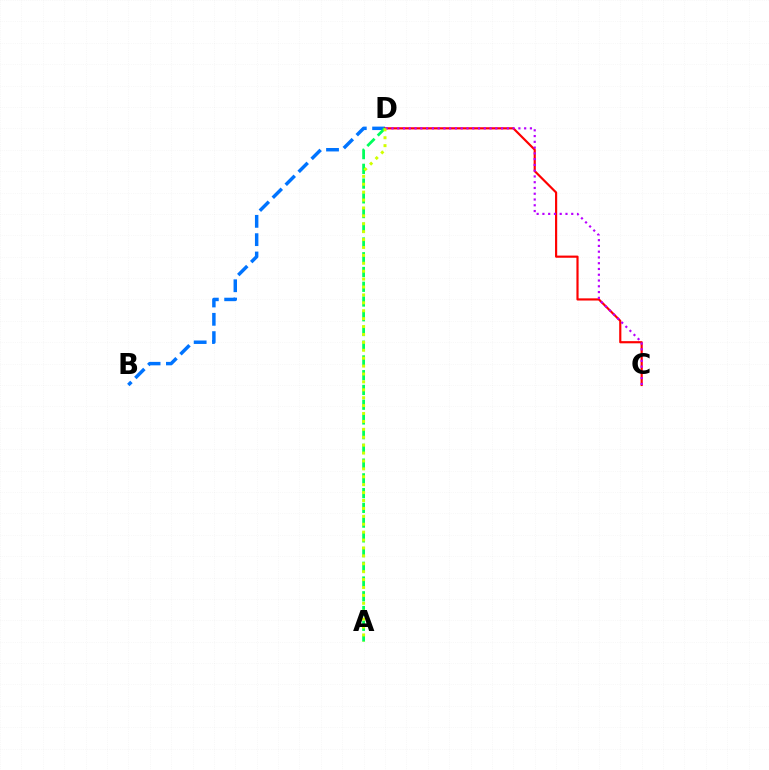{('B', 'D'): [{'color': '#0074ff', 'line_style': 'dashed', 'thickness': 2.49}], ('C', 'D'): [{'color': '#ff0000', 'line_style': 'solid', 'thickness': 1.56}, {'color': '#b900ff', 'line_style': 'dotted', 'thickness': 1.57}], ('A', 'D'): [{'color': '#00ff5c', 'line_style': 'dashed', 'thickness': 2.0}, {'color': '#d1ff00', 'line_style': 'dotted', 'thickness': 2.15}]}